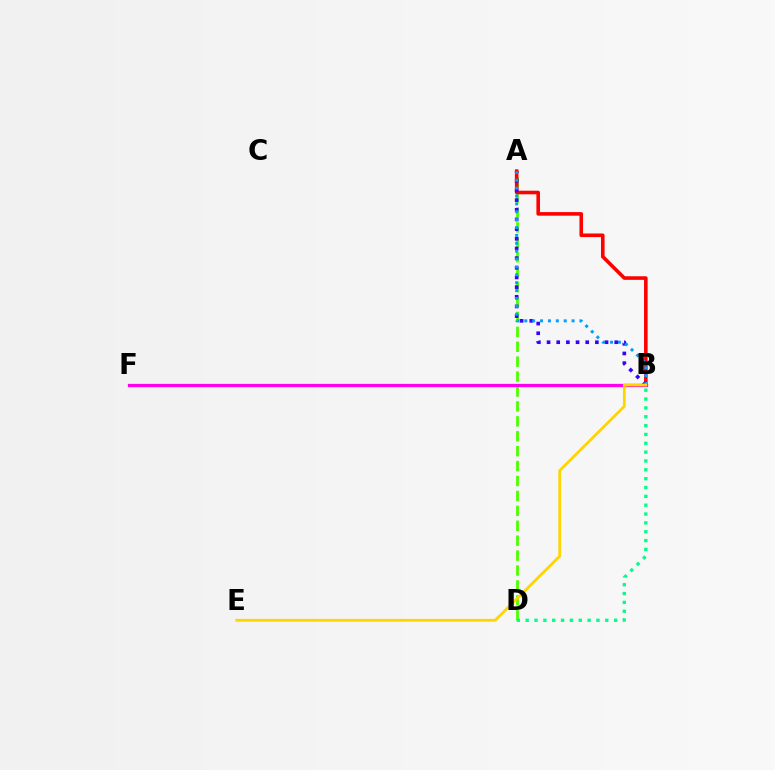{('A', 'D'): [{'color': '#4fff00', 'line_style': 'dashed', 'thickness': 2.03}], ('A', 'B'): [{'color': '#ff0000', 'line_style': 'solid', 'thickness': 2.58}, {'color': '#3700ff', 'line_style': 'dotted', 'thickness': 2.63}, {'color': '#009eff', 'line_style': 'dotted', 'thickness': 2.14}], ('B', 'F'): [{'color': '#ff00ed', 'line_style': 'solid', 'thickness': 2.37}], ('B', 'D'): [{'color': '#00ff86', 'line_style': 'dotted', 'thickness': 2.4}], ('B', 'E'): [{'color': '#ffd500', 'line_style': 'solid', 'thickness': 2.0}]}